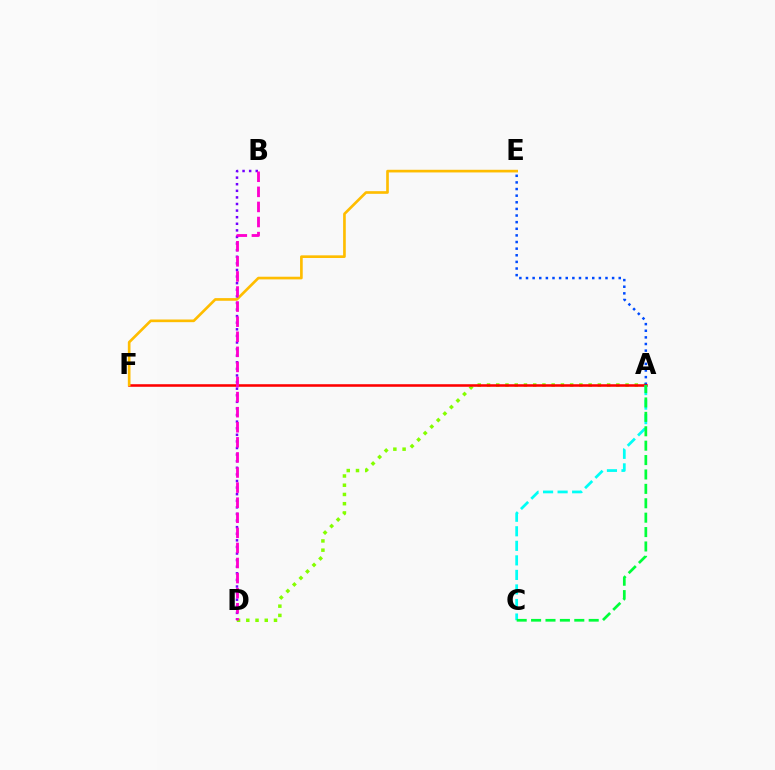{('A', 'D'): [{'color': '#84ff00', 'line_style': 'dotted', 'thickness': 2.51}], ('A', 'E'): [{'color': '#004bff', 'line_style': 'dotted', 'thickness': 1.8}], ('A', 'F'): [{'color': '#ff0000', 'line_style': 'solid', 'thickness': 1.85}], ('A', 'C'): [{'color': '#00fff6', 'line_style': 'dashed', 'thickness': 1.98}, {'color': '#00ff39', 'line_style': 'dashed', 'thickness': 1.96}], ('E', 'F'): [{'color': '#ffbd00', 'line_style': 'solid', 'thickness': 1.91}], ('B', 'D'): [{'color': '#7200ff', 'line_style': 'dotted', 'thickness': 1.79}, {'color': '#ff00cf', 'line_style': 'dashed', 'thickness': 2.05}]}